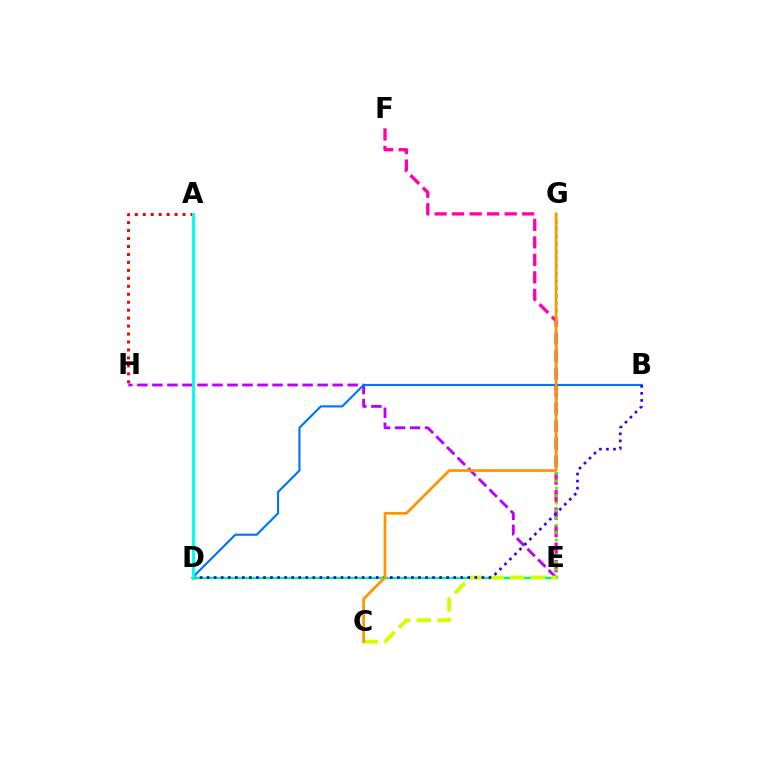{('E', 'F'): [{'color': '#ff00ac', 'line_style': 'dashed', 'thickness': 2.38}], ('E', 'H'): [{'color': '#b900ff', 'line_style': 'dashed', 'thickness': 2.04}], ('D', 'E'): [{'color': '#00ff5c', 'line_style': 'solid', 'thickness': 1.64}], ('E', 'G'): [{'color': '#3dff00', 'line_style': 'dotted', 'thickness': 2.01}], ('A', 'H'): [{'color': '#ff0000', 'line_style': 'dotted', 'thickness': 2.16}], ('C', 'E'): [{'color': '#d1ff00', 'line_style': 'dashed', 'thickness': 2.8}], ('B', 'D'): [{'color': '#0074ff', 'line_style': 'solid', 'thickness': 1.55}, {'color': '#2500ff', 'line_style': 'dotted', 'thickness': 1.91}], ('A', 'D'): [{'color': '#00fff6', 'line_style': 'solid', 'thickness': 2.12}], ('C', 'G'): [{'color': '#ff9400', 'line_style': 'solid', 'thickness': 1.96}]}